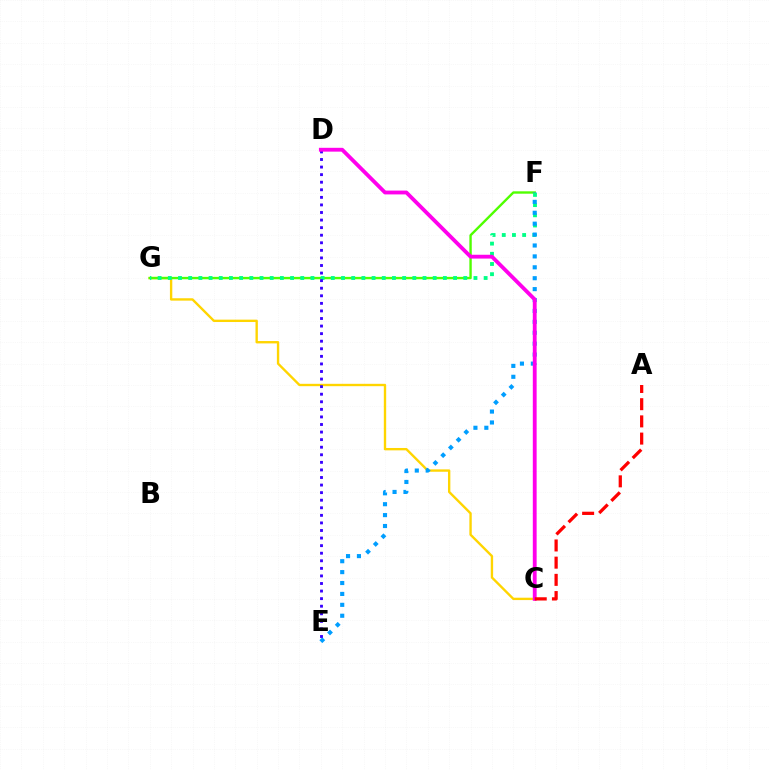{('C', 'G'): [{'color': '#ffd500', 'line_style': 'solid', 'thickness': 1.71}], ('F', 'G'): [{'color': '#4fff00', 'line_style': 'solid', 'thickness': 1.71}, {'color': '#00ff86', 'line_style': 'dotted', 'thickness': 2.77}], ('E', 'F'): [{'color': '#009eff', 'line_style': 'dotted', 'thickness': 2.96}], ('D', 'E'): [{'color': '#3700ff', 'line_style': 'dotted', 'thickness': 2.06}], ('C', 'D'): [{'color': '#ff00ed', 'line_style': 'solid', 'thickness': 2.75}], ('A', 'C'): [{'color': '#ff0000', 'line_style': 'dashed', 'thickness': 2.34}]}